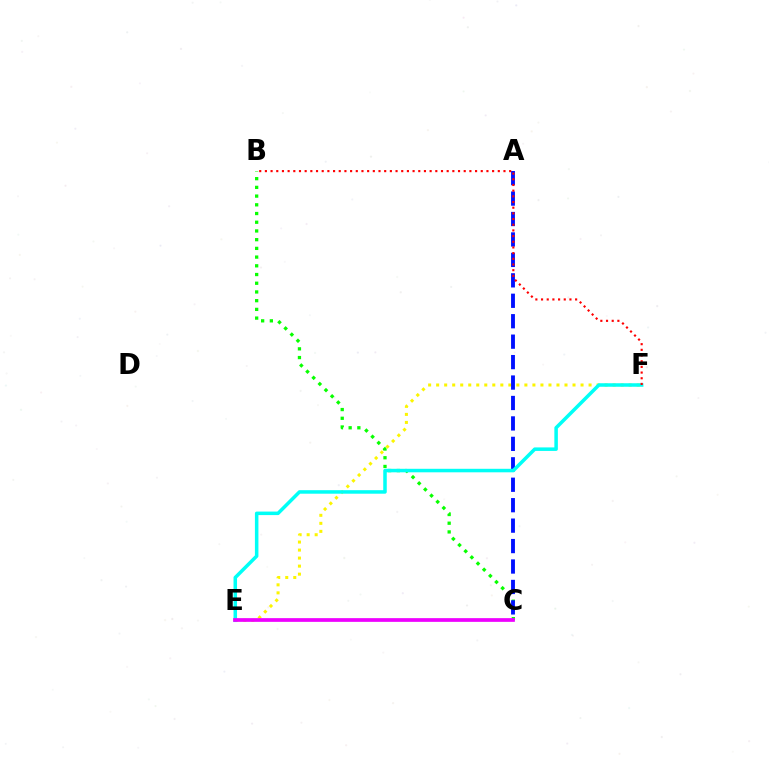{('E', 'F'): [{'color': '#fcf500', 'line_style': 'dotted', 'thickness': 2.18}, {'color': '#00fff6', 'line_style': 'solid', 'thickness': 2.53}], ('B', 'C'): [{'color': '#08ff00', 'line_style': 'dotted', 'thickness': 2.37}], ('A', 'C'): [{'color': '#0010ff', 'line_style': 'dashed', 'thickness': 2.78}], ('B', 'F'): [{'color': '#ff0000', 'line_style': 'dotted', 'thickness': 1.54}], ('C', 'E'): [{'color': '#ee00ff', 'line_style': 'solid', 'thickness': 2.67}]}